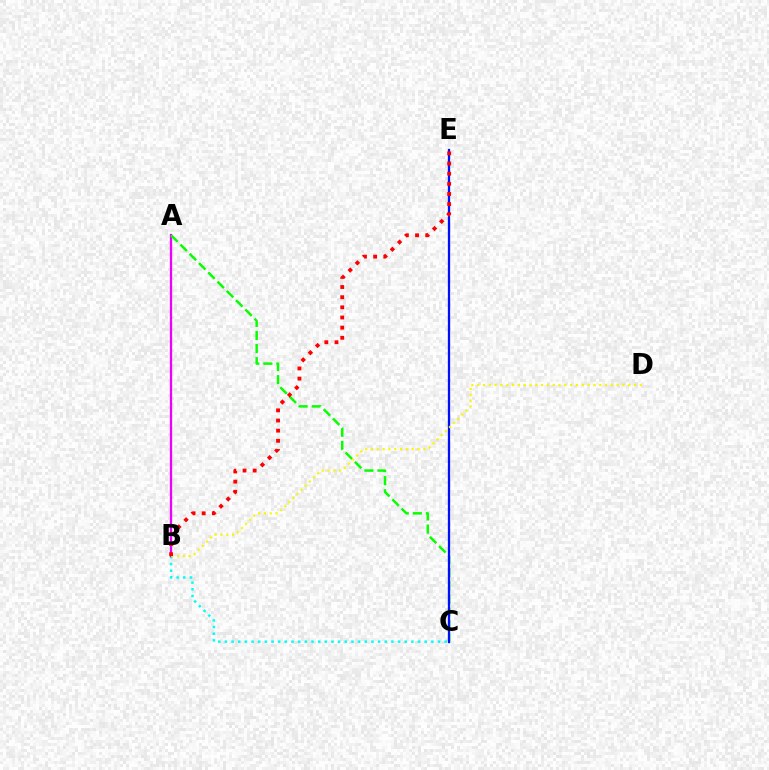{('B', 'C'): [{'color': '#00fff6', 'line_style': 'dotted', 'thickness': 1.81}], ('A', 'B'): [{'color': '#ee00ff', 'line_style': 'solid', 'thickness': 1.65}], ('A', 'C'): [{'color': '#08ff00', 'line_style': 'dashed', 'thickness': 1.78}], ('C', 'E'): [{'color': '#0010ff', 'line_style': 'solid', 'thickness': 1.64}], ('B', 'D'): [{'color': '#fcf500', 'line_style': 'dotted', 'thickness': 1.58}], ('B', 'E'): [{'color': '#ff0000', 'line_style': 'dotted', 'thickness': 2.76}]}